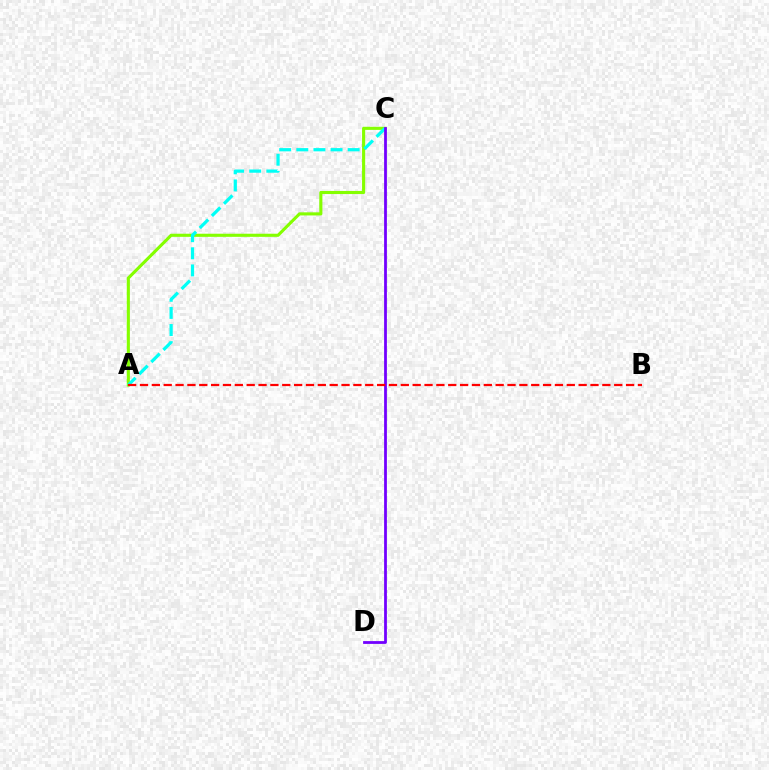{('A', 'C'): [{'color': '#84ff00', 'line_style': 'solid', 'thickness': 2.24}, {'color': '#00fff6', 'line_style': 'dashed', 'thickness': 2.33}], ('C', 'D'): [{'color': '#7200ff', 'line_style': 'solid', 'thickness': 2.0}], ('A', 'B'): [{'color': '#ff0000', 'line_style': 'dashed', 'thickness': 1.61}]}